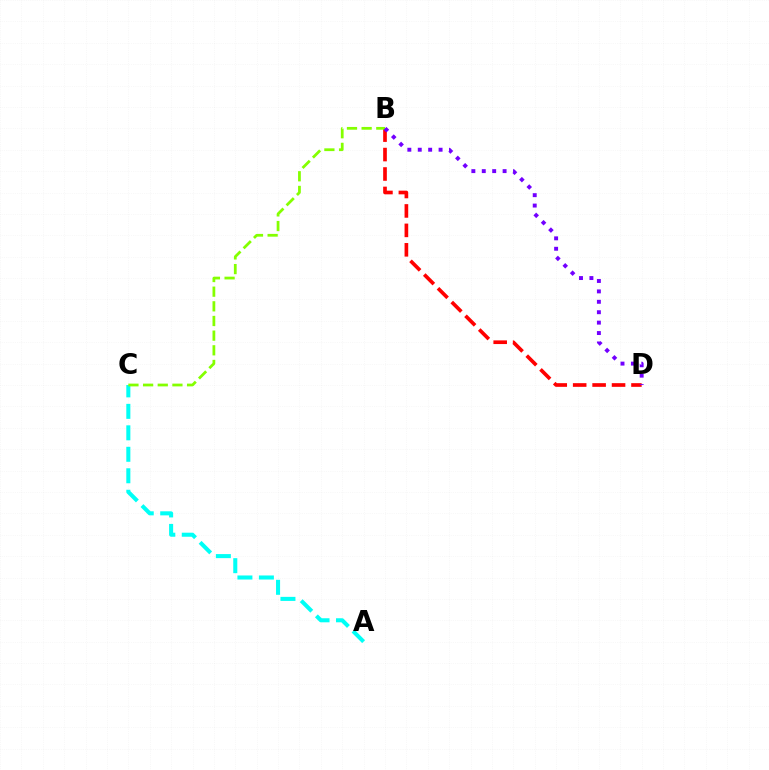{('A', 'C'): [{'color': '#00fff6', 'line_style': 'dashed', 'thickness': 2.92}], ('B', 'D'): [{'color': '#ff0000', 'line_style': 'dashed', 'thickness': 2.64}, {'color': '#7200ff', 'line_style': 'dotted', 'thickness': 2.83}], ('B', 'C'): [{'color': '#84ff00', 'line_style': 'dashed', 'thickness': 1.99}]}